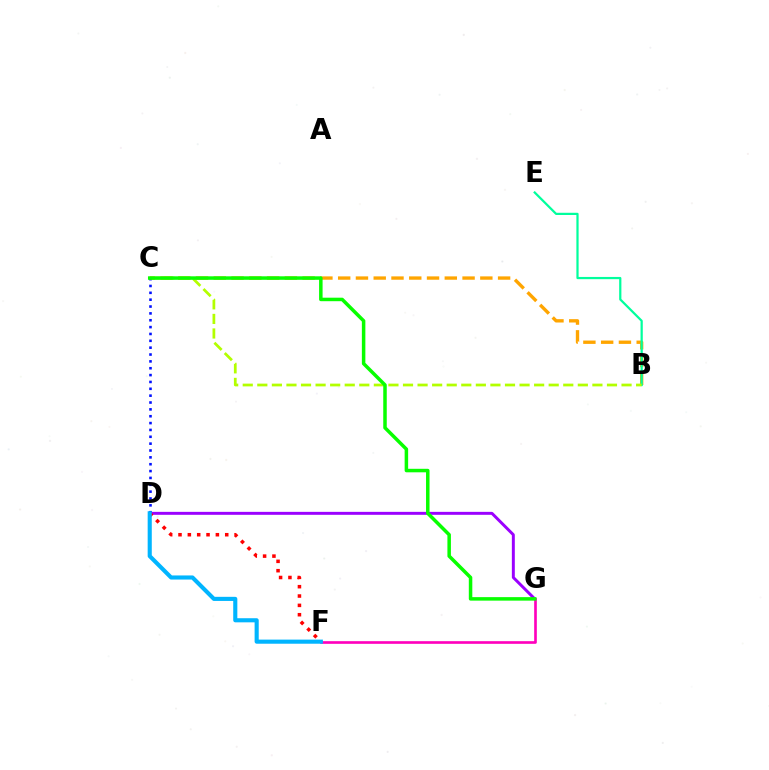{('B', 'C'): [{'color': '#ffa500', 'line_style': 'dashed', 'thickness': 2.41}, {'color': '#b3ff00', 'line_style': 'dashed', 'thickness': 1.98}], ('D', 'G'): [{'color': '#9b00ff', 'line_style': 'solid', 'thickness': 2.13}], ('F', 'G'): [{'color': '#ff00bd', 'line_style': 'solid', 'thickness': 1.91}], ('C', 'D'): [{'color': '#0010ff', 'line_style': 'dotted', 'thickness': 1.86}], ('B', 'E'): [{'color': '#00ff9d', 'line_style': 'solid', 'thickness': 1.6}], ('D', 'F'): [{'color': '#ff0000', 'line_style': 'dotted', 'thickness': 2.54}, {'color': '#00b5ff', 'line_style': 'solid', 'thickness': 2.96}], ('C', 'G'): [{'color': '#08ff00', 'line_style': 'solid', 'thickness': 2.52}]}